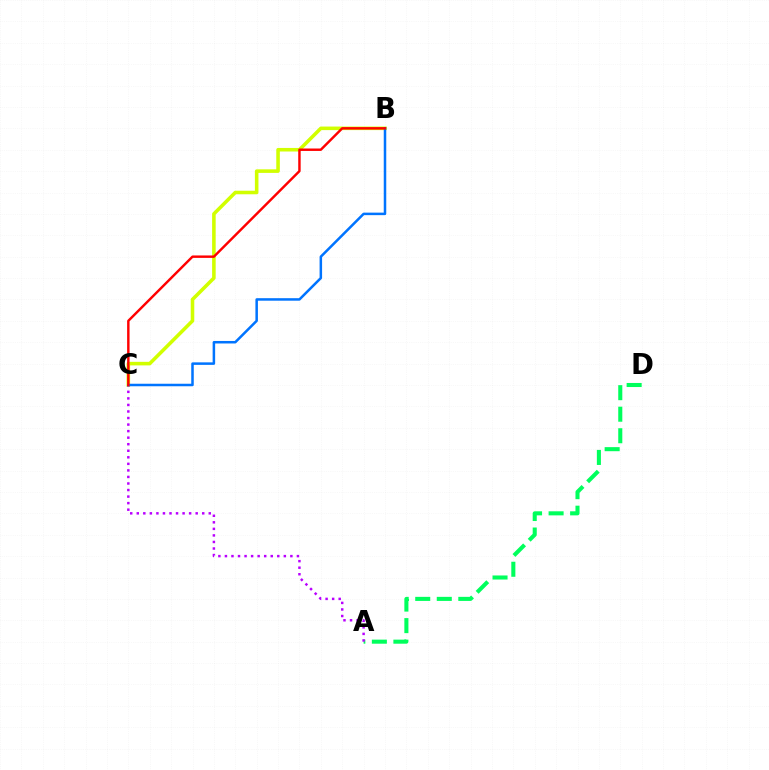{('A', 'D'): [{'color': '#00ff5c', 'line_style': 'dashed', 'thickness': 2.93}], ('B', 'C'): [{'color': '#d1ff00', 'line_style': 'solid', 'thickness': 2.57}, {'color': '#0074ff', 'line_style': 'solid', 'thickness': 1.81}, {'color': '#ff0000', 'line_style': 'solid', 'thickness': 1.75}], ('A', 'C'): [{'color': '#b900ff', 'line_style': 'dotted', 'thickness': 1.78}]}